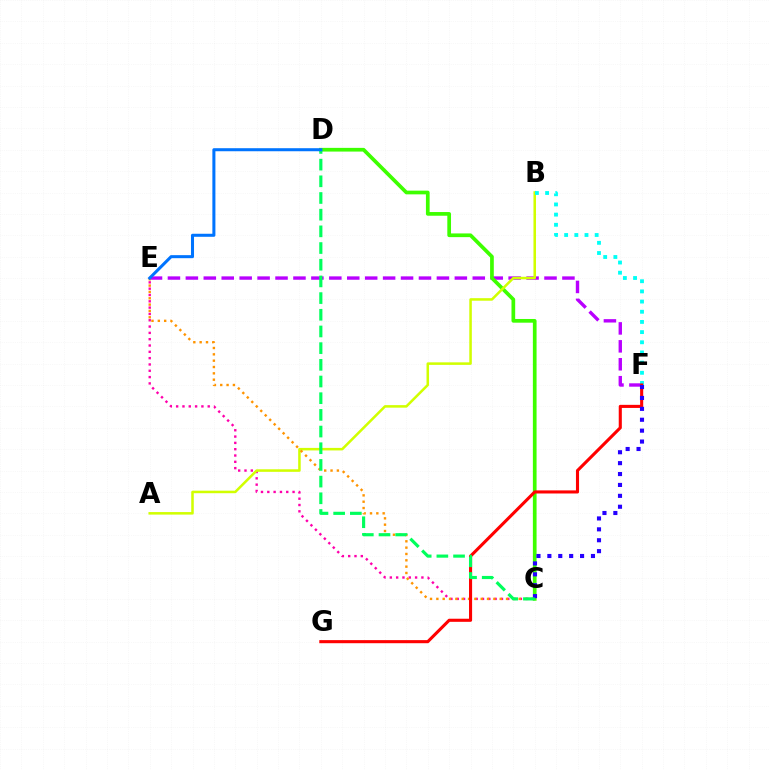{('C', 'E'): [{'color': '#ff00ac', 'line_style': 'dotted', 'thickness': 1.72}, {'color': '#ff9400', 'line_style': 'dotted', 'thickness': 1.72}], ('E', 'F'): [{'color': '#b900ff', 'line_style': 'dashed', 'thickness': 2.44}], ('C', 'D'): [{'color': '#3dff00', 'line_style': 'solid', 'thickness': 2.67}, {'color': '#00ff5c', 'line_style': 'dashed', 'thickness': 2.27}], ('A', 'B'): [{'color': '#d1ff00', 'line_style': 'solid', 'thickness': 1.82}], ('B', 'F'): [{'color': '#00fff6', 'line_style': 'dotted', 'thickness': 2.76}], ('F', 'G'): [{'color': '#ff0000', 'line_style': 'solid', 'thickness': 2.23}], ('C', 'F'): [{'color': '#2500ff', 'line_style': 'dotted', 'thickness': 2.96}], ('D', 'E'): [{'color': '#0074ff', 'line_style': 'solid', 'thickness': 2.19}]}